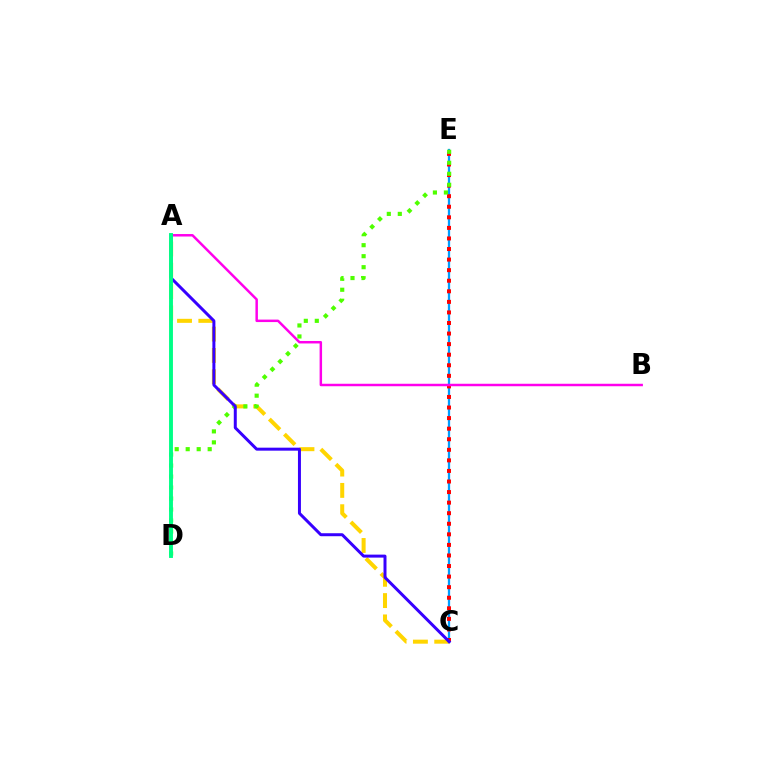{('A', 'C'): [{'color': '#ffd500', 'line_style': 'dashed', 'thickness': 2.9}, {'color': '#3700ff', 'line_style': 'solid', 'thickness': 2.15}], ('C', 'E'): [{'color': '#009eff', 'line_style': 'solid', 'thickness': 1.64}, {'color': '#ff0000', 'line_style': 'dotted', 'thickness': 2.87}], ('D', 'E'): [{'color': '#4fff00', 'line_style': 'dotted', 'thickness': 2.99}], ('A', 'B'): [{'color': '#ff00ed', 'line_style': 'solid', 'thickness': 1.78}], ('A', 'D'): [{'color': '#00ff86', 'line_style': 'solid', 'thickness': 2.8}]}